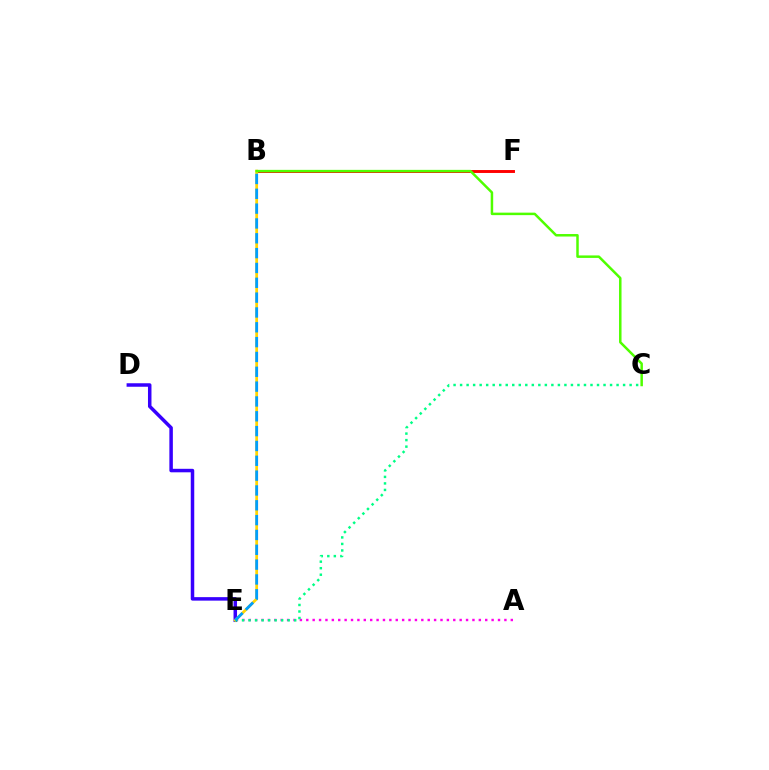{('A', 'E'): [{'color': '#ff00ed', 'line_style': 'dotted', 'thickness': 1.74}], ('D', 'E'): [{'color': '#3700ff', 'line_style': 'solid', 'thickness': 2.52}], ('B', 'F'): [{'color': '#ff0000', 'line_style': 'solid', 'thickness': 2.1}], ('B', 'E'): [{'color': '#ffd500', 'line_style': 'solid', 'thickness': 1.99}, {'color': '#009eff', 'line_style': 'dashed', 'thickness': 2.02}], ('C', 'E'): [{'color': '#00ff86', 'line_style': 'dotted', 'thickness': 1.77}], ('B', 'C'): [{'color': '#4fff00', 'line_style': 'solid', 'thickness': 1.79}]}